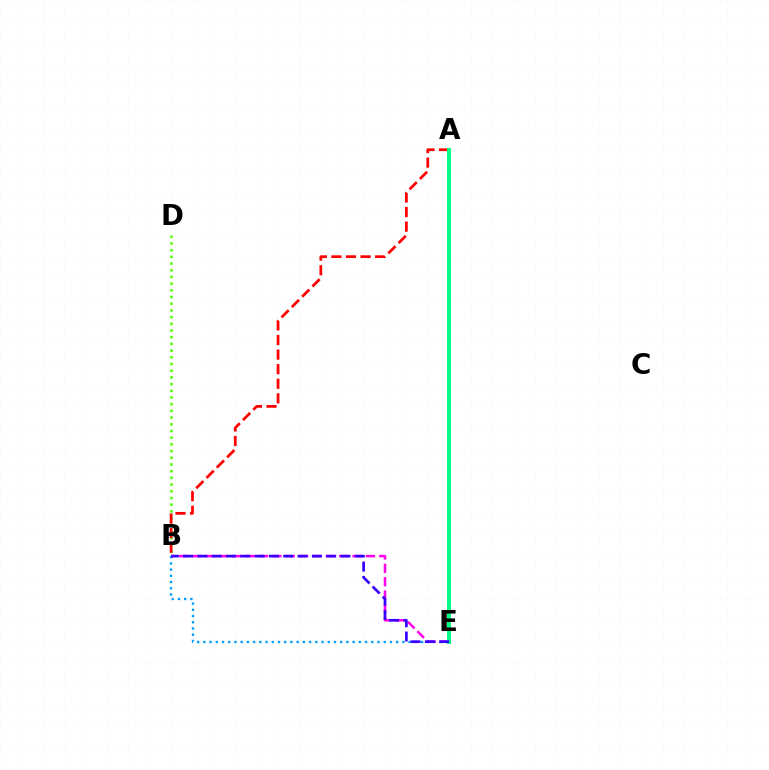{('B', 'E'): [{'color': '#009eff', 'line_style': 'dotted', 'thickness': 1.69}, {'color': '#ff00ed', 'line_style': 'dashed', 'thickness': 1.82}, {'color': '#3700ff', 'line_style': 'dashed', 'thickness': 1.94}], ('B', 'D'): [{'color': '#4fff00', 'line_style': 'dotted', 'thickness': 1.82}], ('A', 'E'): [{'color': '#ffd500', 'line_style': 'dashed', 'thickness': 2.77}, {'color': '#00ff86', 'line_style': 'solid', 'thickness': 2.86}], ('A', 'B'): [{'color': '#ff0000', 'line_style': 'dashed', 'thickness': 1.98}]}